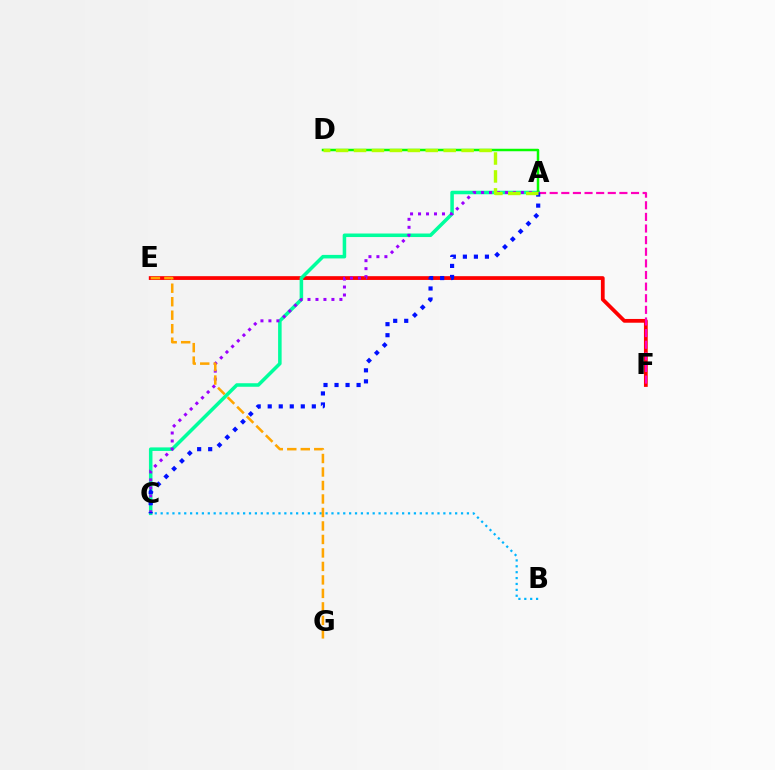{('E', 'F'): [{'color': '#ff0000', 'line_style': 'solid', 'thickness': 2.71}], ('A', 'C'): [{'color': '#00ff9d', 'line_style': 'solid', 'thickness': 2.54}, {'color': '#9b00ff', 'line_style': 'dotted', 'thickness': 2.17}, {'color': '#0010ff', 'line_style': 'dotted', 'thickness': 3.0}], ('A', 'D'): [{'color': '#08ff00', 'line_style': 'solid', 'thickness': 1.79}, {'color': '#b3ff00', 'line_style': 'dashed', 'thickness': 2.44}], ('B', 'C'): [{'color': '#00b5ff', 'line_style': 'dotted', 'thickness': 1.6}], ('E', 'G'): [{'color': '#ffa500', 'line_style': 'dashed', 'thickness': 1.83}], ('A', 'F'): [{'color': '#ff00bd', 'line_style': 'dashed', 'thickness': 1.58}]}